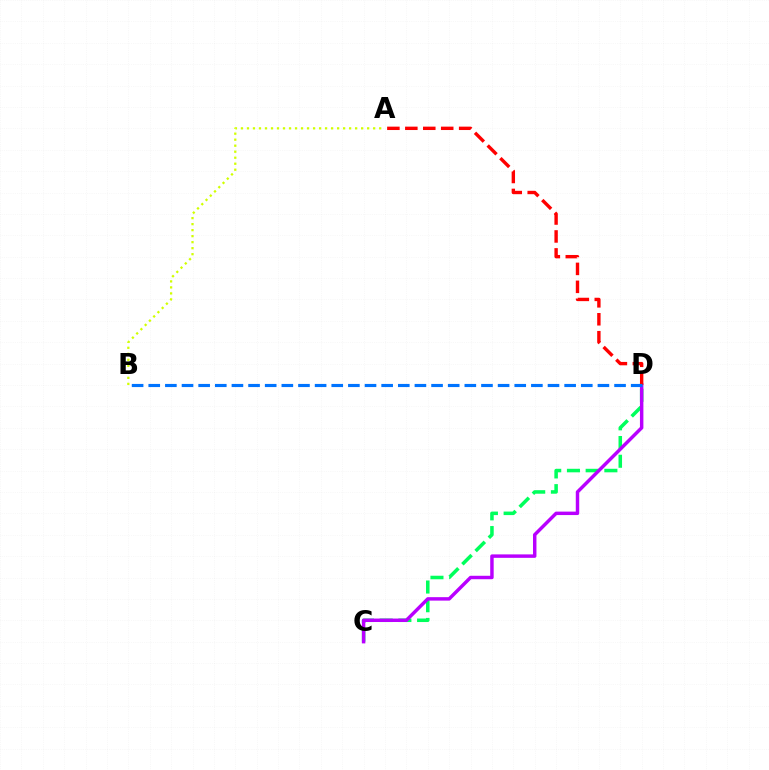{('C', 'D'): [{'color': '#00ff5c', 'line_style': 'dashed', 'thickness': 2.54}, {'color': '#b900ff', 'line_style': 'solid', 'thickness': 2.48}], ('A', 'D'): [{'color': '#ff0000', 'line_style': 'dashed', 'thickness': 2.44}], ('B', 'D'): [{'color': '#0074ff', 'line_style': 'dashed', 'thickness': 2.26}], ('A', 'B'): [{'color': '#d1ff00', 'line_style': 'dotted', 'thickness': 1.63}]}